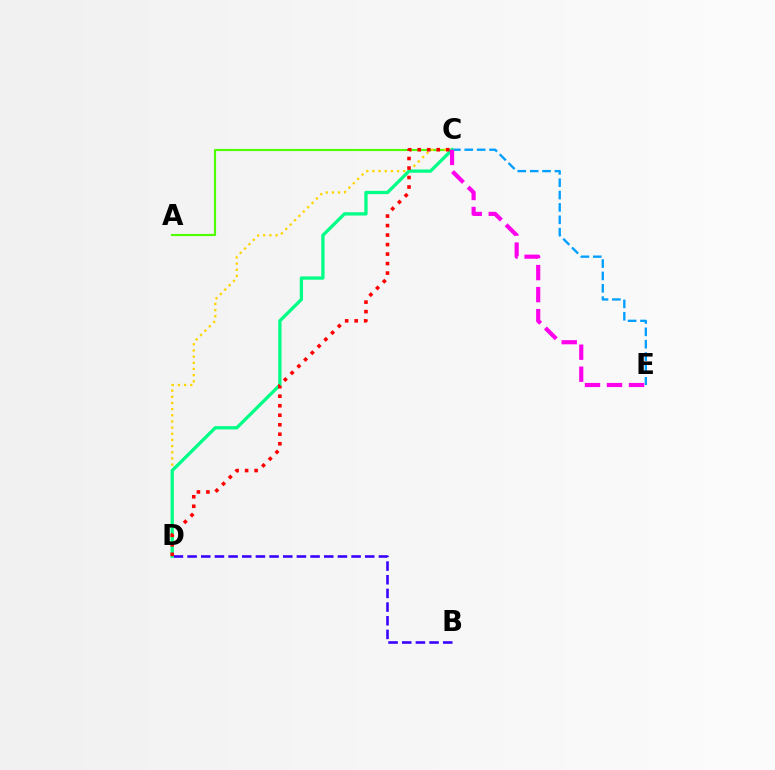{('C', 'E'): [{'color': '#009eff', 'line_style': 'dashed', 'thickness': 1.68}, {'color': '#ff00ed', 'line_style': 'dashed', 'thickness': 2.99}], ('B', 'D'): [{'color': '#3700ff', 'line_style': 'dashed', 'thickness': 1.86}], ('A', 'C'): [{'color': '#4fff00', 'line_style': 'solid', 'thickness': 1.55}], ('C', 'D'): [{'color': '#ffd500', 'line_style': 'dotted', 'thickness': 1.68}, {'color': '#00ff86', 'line_style': 'solid', 'thickness': 2.37}, {'color': '#ff0000', 'line_style': 'dotted', 'thickness': 2.58}]}